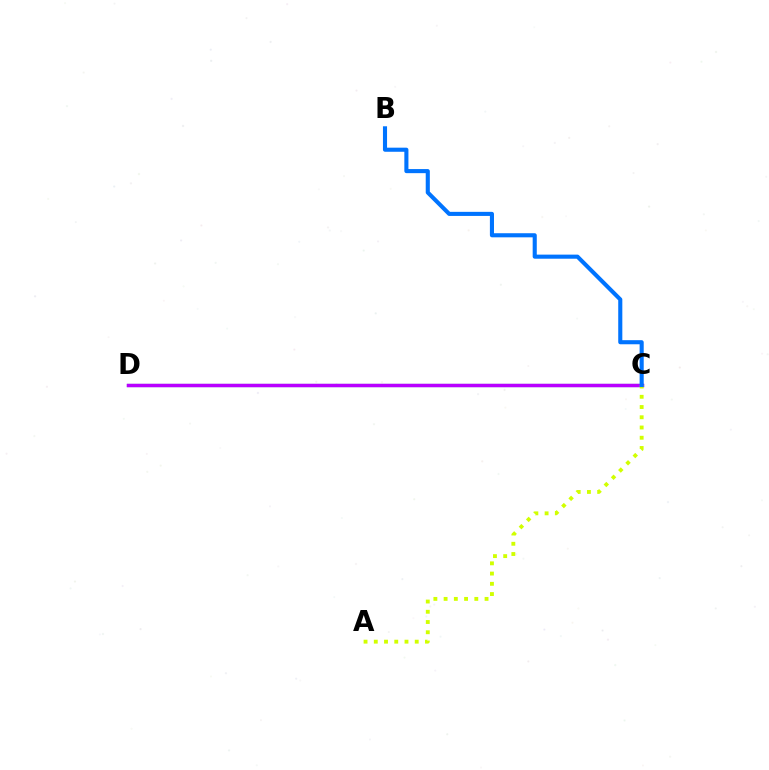{('C', 'D'): [{'color': '#ff0000', 'line_style': 'solid', 'thickness': 2.11}, {'color': '#00ff5c', 'line_style': 'solid', 'thickness': 2.27}, {'color': '#b900ff', 'line_style': 'solid', 'thickness': 2.51}], ('A', 'C'): [{'color': '#d1ff00', 'line_style': 'dotted', 'thickness': 2.78}], ('B', 'C'): [{'color': '#0074ff', 'line_style': 'solid', 'thickness': 2.95}]}